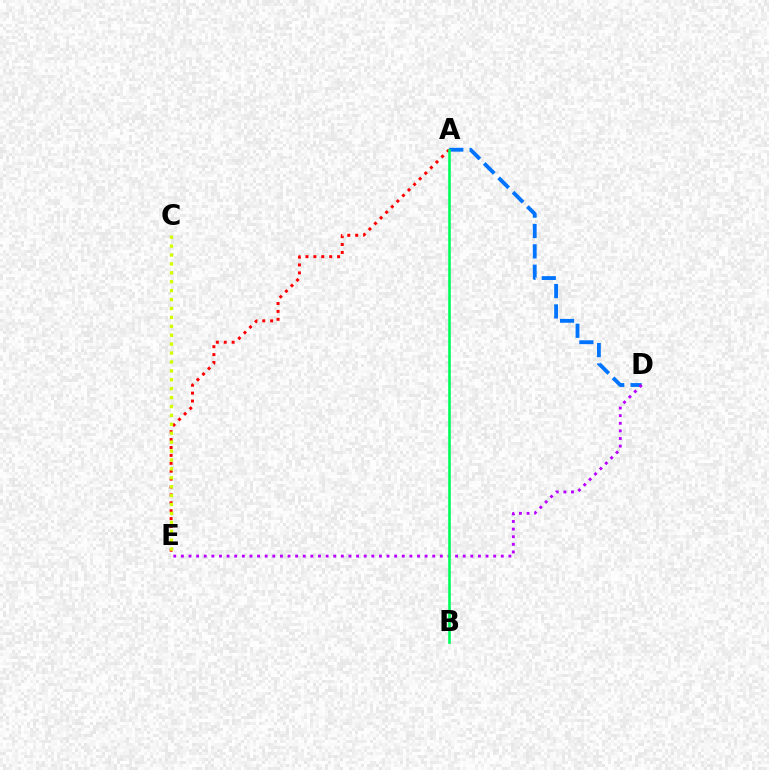{('A', 'D'): [{'color': '#0074ff', 'line_style': 'dashed', 'thickness': 2.77}], ('D', 'E'): [{'color': '#b900ff', 'line_style': 'dotted', 'thickness': 2.07}], ('A', 'E'): [{'color': '#ff0000', 'line_style': 'dotted', 'thickness': 2.15}], ('A', 'B'): [{'color': '#00ff5c', 'line_style': 'solid', 'thickness': 1.88}], ('C', 'E'): [{'color': '#d1ff00', 'line_style': 'dotted', 'thickness': 2.42}]}